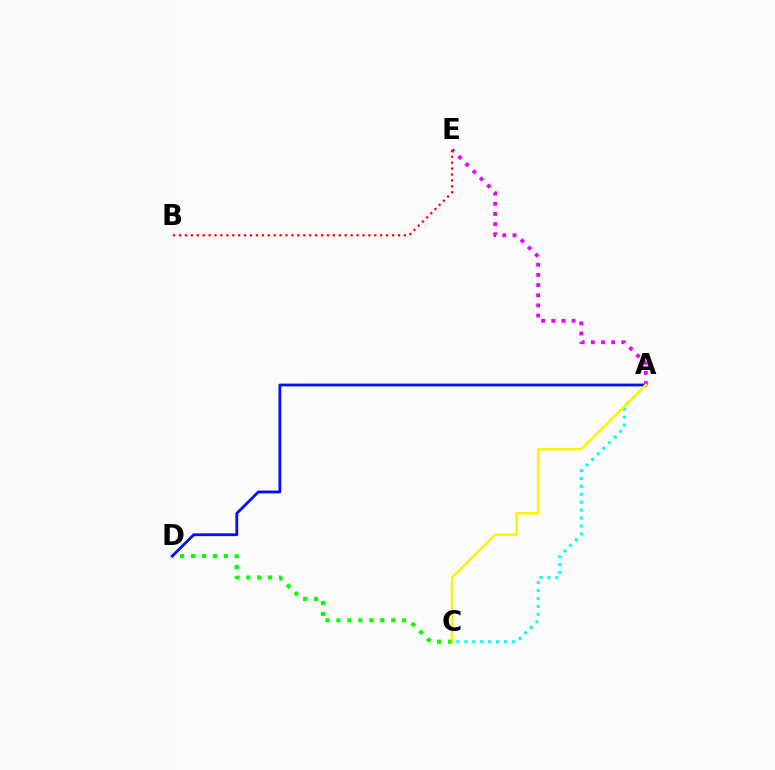{('C', 'D'): [{'color': '#08ff00', 'line_style': 'dotted', 'thickness': 2.97}], ('A', 'C'): [{'color': '#00fff6', 'line_style': 'dotted', 'thickness': 2.15}, {'color': '#fcf500', 'line_style': 'solid', 'thickness': 1.83}], ('A', 'D'): [{'color': '#0010ff', 'line_style': 'solid', 'thickness': 2.01}], ('A', 'E'): [{'color': '#ee00ff', 'line_style': 'dotted', 'thickness': 2.76}], ('B', 'E'): [{'color': '#ff0000', 'line_style': 'dotted', 'thickness': 1.61}]}